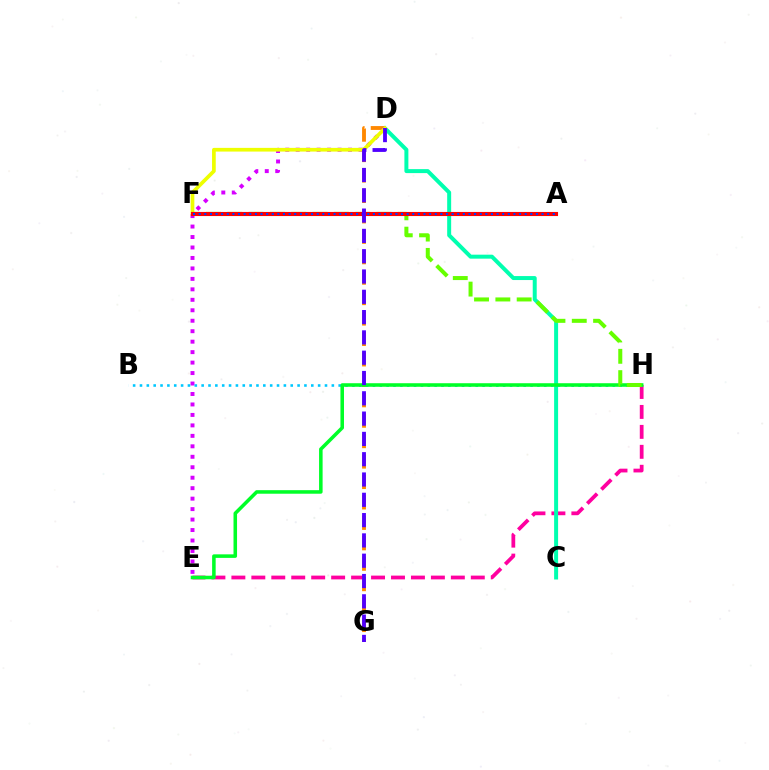{('E', 'H'): [{'color': '#ff00a0', 'line_style': 'dashed', 'thickness': 2.71}, {'color': '#00ff27', 'line_style': 'solid', 'thickness': 2.55}], ('C', 'D'): [{'color': '#00ffaf', 'line_style': 'solid', 'thickness': 2.87}], ('D', 'G'): [{'color': '#ff8800', 'line_style': 'dashed', 'thickness': 2.78}, {'color': '#4f00ff', 'line_style': 'dashed', 'thickness': 2.76}], ('D', 'E'): [{'color': '#d600ff', 'line_style': 'dotted', 'thickness': 2.84}], ('B', 'H'): [{'color': '#00c7ff', 'line_style': 'dotted', 'thickness': 1.86}], ('D', 'F'): [{'color': '#eeff00', 'line_style': 'solid', 'thickness': 2.66}], ('F', 'H'): [{'color': '#66ff00', 'line_style': 'dashed', 'thickness': 2.9}], ('A', 'F'): [{'color': '#ff0000', 'line_style': 'solid', 'thickness': 2.95}, {'color': '#003fff', 'line_style': 'dotted', 'thickness': 1.53}]}